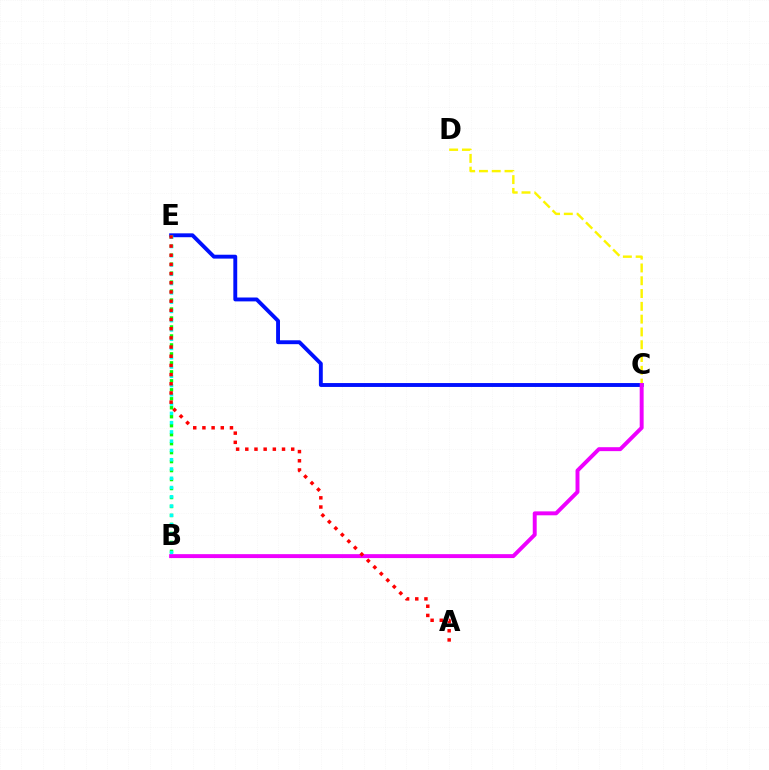{('C', 'E'): [{'color': '#0010ff', 'line_style': 'solid', 'thickness': 2.79}], ('B', 'E'): [{'color': '#08ff00', 'line_style': 'dotted', 'thickness': 2.44}, {'color': '#00fff6', 'line_style': 'dotted', 'thickness': 2.52}], ('C', 'D'): [{'color': '#fcf500', 'line_style': 'dashed', 'thickness': 1.74}], ('B', 'C'): [{'color': '#ee00ff', 'line_style': 'solid', 'thickness': 2.83}], ('A', 'E'): [{'color': '#ff0000', 'line_style': 'dotted', 'thickness': 2.49}]}